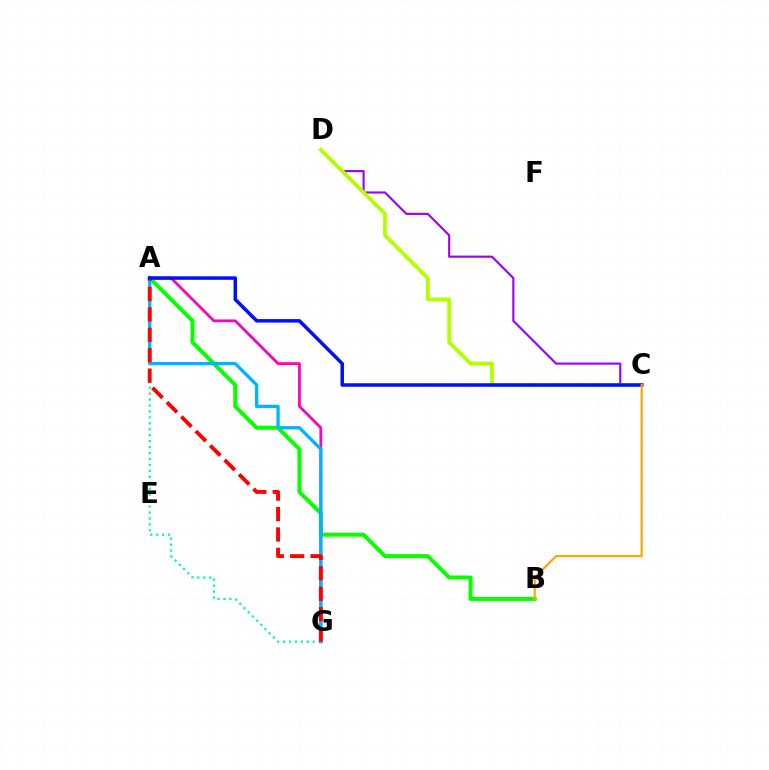{('A', 'B'): [{'color': '#08ff00', 'line_style': 'solid', 'thickness': 2.88}], ('C', 'D'): [{'color': '#9b00ff', 'line_style': 'solid', 'thickness': 1.53}, {'color': '#b3ff00', 'line_style': 'solid', 'thickness': 2.75}], ('A', 'G'): [{'color': '#00ff9d', 'line_style': 'dotted', 'thickness': 1.62}, {'color': '#ff00bd', 'line_style': 'solid', 'thickness': 2.0}, {'color': '#00b5ff', 'line_style': 'solid', 'thickness': 2.37}, {'color': '#ff0000', 'line_style': 'dashed', 'thickness': 2.77}], ('A', 'C'): [{'color': '#0010ff', 'line_style': 'solid', 'thickness': 2.52}], ('B', 'C'): [{'color': '#ffa500', 'line_style': 'solid', 'thickness': 1.56}]}